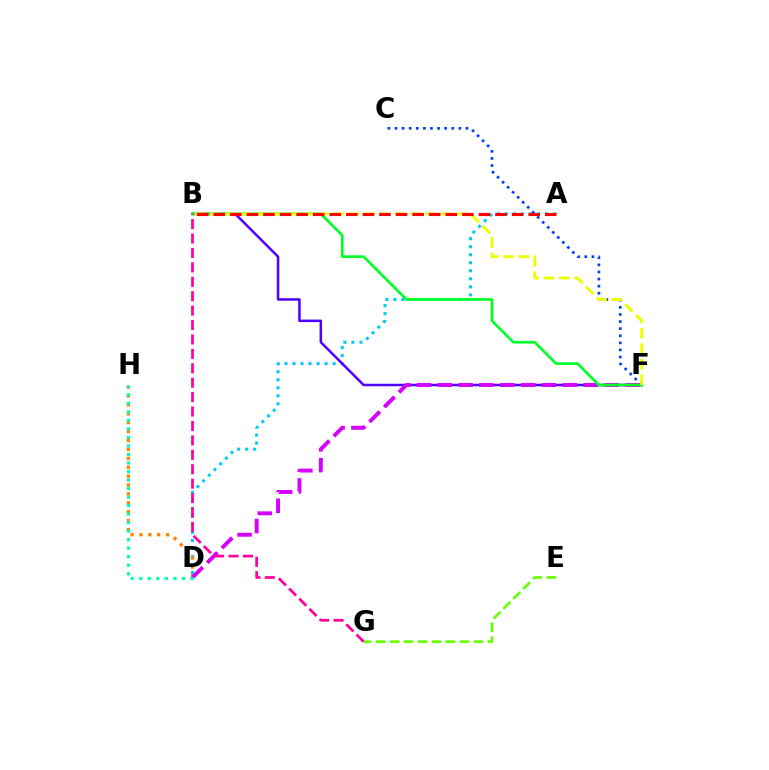{('C', 'F'): [{'color': '#003fff', 'line_style': 'dotted', 'thickness': 1.93}], ('A', 'D'): [{'color': '#00c7ff', 'line_style': 'dotted', 'thickness': 2.18}], ('B', 'F'): [{'color': '#4f00ff', 'line_style': 'solid', 'thickness': 1.81}, {'color': '#00ff27', 'line_style': 'solid', 'thickness': 1.93}, {'color': '#eeff00', 'line_style': 'dashed', 'thickness': 2.09}], ('D', 'H'): [{'color': '#ff8800', 'line_style': 'dotted', 'thickness': 2.42}, {'color': '#00ffaf', 'line_style': 'dotted', 'thickness': 2.31}], ('E', 'G'): [{'color': '#66ff00', 'line_style': 'dashed', 'thickness': 1.9}], ('D', 'F'): [{'color': '#d600ff', 'line_style': 'dashed', 'thickness': 2.83}], ('B', 'G'): [{'color': '#ff00a0', 'line_style': 'dashed', 'thickness': 1.96}], ('A', 'B'): [{'color': '#ff0000', 'line_style': 'dashed', 'thickness': 2.25}]}